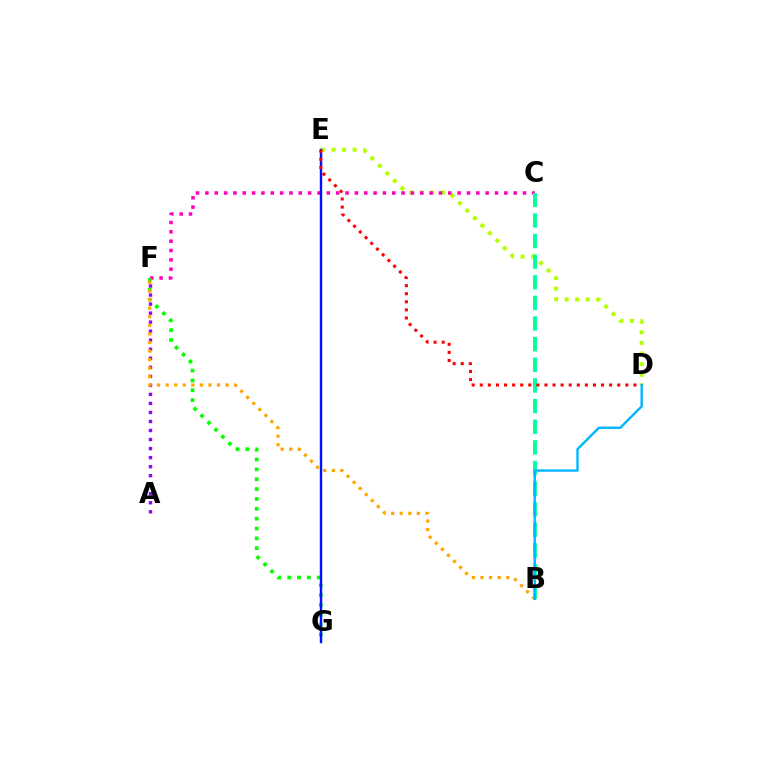{('A', 'F'): [{'color': '#9b00ff', 'line_style': 'dotted', 'thickness': 2.45}], ('D', 'E'): [{'color': '#b3ff00', 'line_style': 'dotted', 'thickness': 2.88}, {'color': '#ff0000', 'line_style': 'dotted', 'thickness': 2.2}], ('C', 'F'): [{'color': '#ff00bd', 'line_style': 'dotted', 'thickness': 2.54}], ('F', 'G'): [{'color': '#08ff00', 'line_style': 'dotted', 'thickness': 2.68}], ('E', 'G'): [{'color': '#0010ff', 'line_style': 'solid', 'thickness': 1.73}], ('B', 'C'): [{'color': '#00ff9d', 'line_style': 'dashed', 'thickness': 2.8}], ('B', 'F'): [{'color': '#ffa500', 'line_style': 'dotted', 'thickness': 2.33}], ('B', 'D'): [{'color': '#00b5ff', 'line_style': 'solid', 'thickness': 1.71}]}